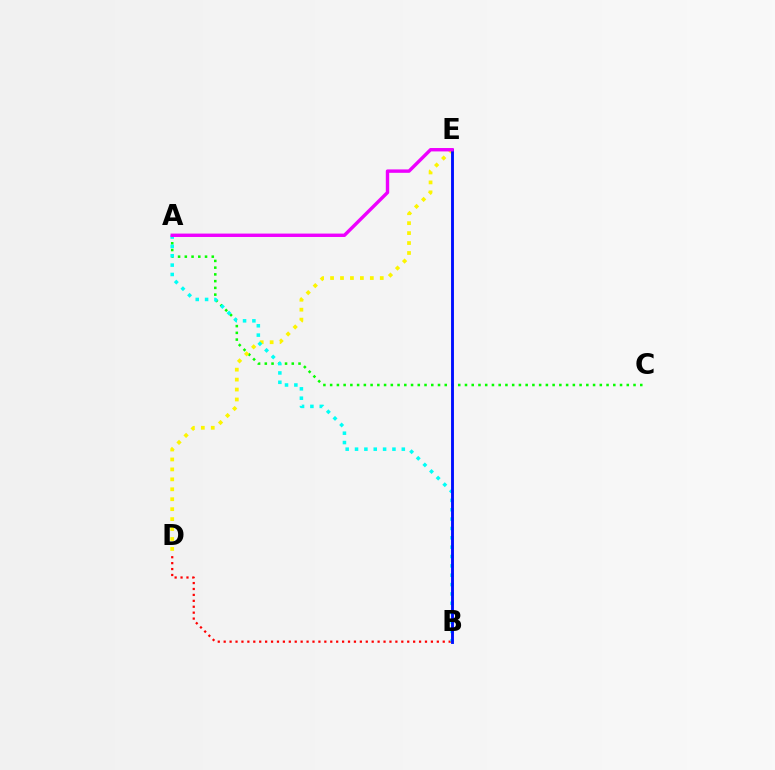{('A', 'C'): [{'color': '#08ff00', 'line_style': 'dotted', 'thickness': 1.83}], ('D', 'E'): [{'color': '#fcf500', 'line_style': 'dotted', 'thickness': 2.7}], ('B', 'D'): [{'color': '#ff0000', 'line_style': 'dotted', 'thickness': 1.61}], ('A', 'B'): [{'color': '#00fff6', 'line_style': 'dotted', 'thickness': 2.54}], ('B', 'E'): [{'color': '#0010ff', 'line_style': 'solid', 'thickness': 2.08}], ('A', 'E'): [{'color': '#ee00ff', 'line_style': 'solid', 'thickness': 2.45}]}